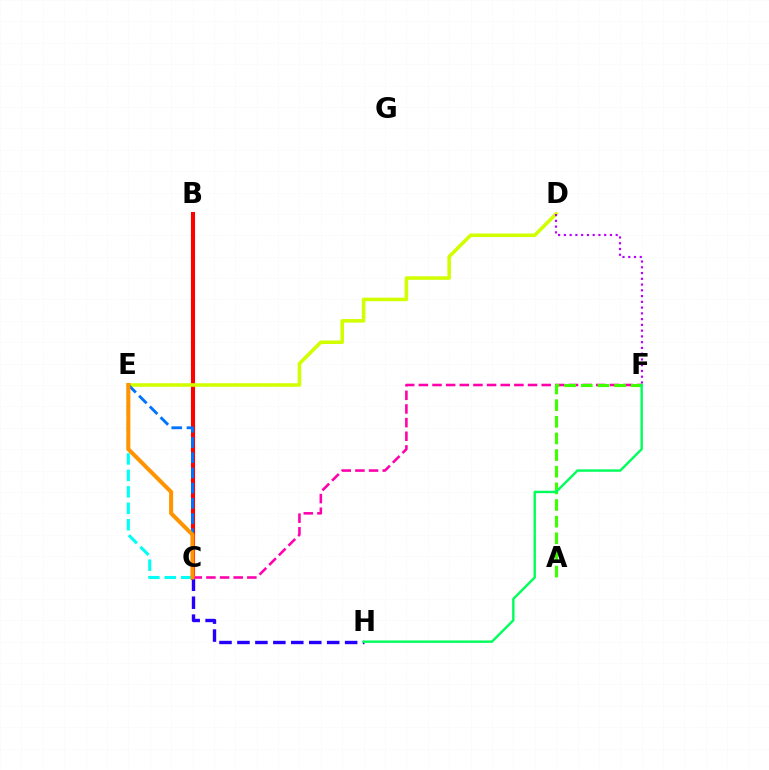{('B', 'C'): [{'color': '#ff0000', 'line_style': 'solid', 'thickness': 2.93}], ('D', 'E'): [{'color': '#d1ff00', 'line_style': 'solid', 'thickness': 2.56}], ('C', 'H'): [{'color': '#2500ff', 'line_style': 'dashed', 'thickness': 2.44}], ('D', 'F'): [{'color': '#b900ff', 'line_style': 'dotted', 'thickness': 1.56}], ('C', 'F'): [{'color': '#ff00ac', 'line_style': 'dashed', 'thickness': 1.85}], ('C', 'E'): [{'color': '#00fff6', 'line_style': 'dashed', 'thickness': 2.23}, {'color': '#0074ff', 'line_style': 'dashed', 'thickness': 2.07}, {'color': '#ff9400', 'line_style': 'solid', 'thickness': 2.91}], ('A', 'F'): [{'color': '#3dff00', 'line_style': 'dashed', 'thickness': 2.26}], ('F', 'H'): [{'color': '#00ff5c', 'line_style': 'solid', 'thickness': 1.74}]}